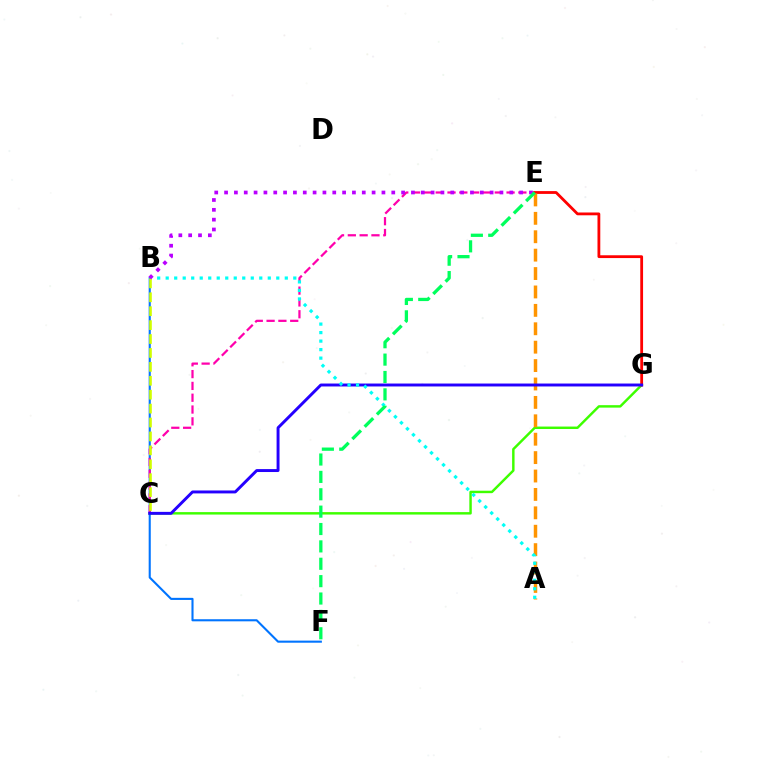{('C', 'G'): [{'color': '#3dff00', 'line_style': 'solid', 'thickness': 1.76}, {'color': '#2500ff', 'line_style': 'solid', 'thickness': 2.11}], ('B', 'F'): [{'color': '#0074ff', 'line_style': 'solid', 'thickness': 1.51}], ('C', 'E'): [{'color': '#ff00ac', 'line_style': 'dashed', 'thickness': 1.6}], ('E', 'G'): [{'color': '#ff0000', 'line_style': 'solid', 'thickness': 2.02}], ('A', 'E'): [{'color': '#ff9400', 'line_style': 'dashed', 'thickness': 2.5}], ('A', 'B'): [{'color': '#00fff6', 'line_style': 'dotted', 'thickness': 2.31}], ('B', 'C'): [{'color': '#d1ff00', 'line_style': 'dashed', 'thickness': 1.89}], ('B', 'E'): [{'color': '#b900ff', 'line_style': 'dotted', 'thickness': 2.67}], ('E', 'F'): [{'color': '#00ff5c', 'line_style': 'dashed', 'thickness': 2.36}]}